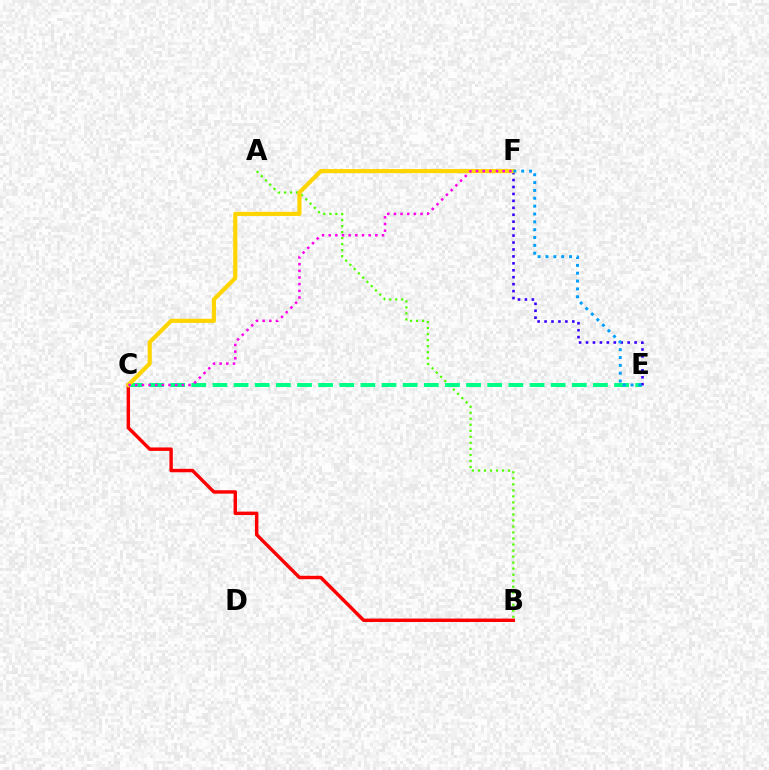{('A', 'B'): [{'color': '#4fff00', 'line_style': 'dotted', 'thickness': 1.64}], ('B', 'C'): [{'color': '#ff0000', 'line_style': 'solid', 'thickness': 2.47}], ('C', 'E'): [{'color': '#00ff86', 'line_style': 'dashed', 'thickness': 2.87}], ('E', 'F'): [{'color': '#3700ff', 'line_style': 'dotted', 'thickness': 1.89}, {'color': '#009eff', 'line_style': 'dotted', 'thickness': 2.13}], ('C', 'F'): [{'color': '#ffd500', 'line_style': 'solid', 'thickness': 2.99}, {'color': '#ff00ed', 'line_style': 'dotted', 'thickness': 1.81}]}